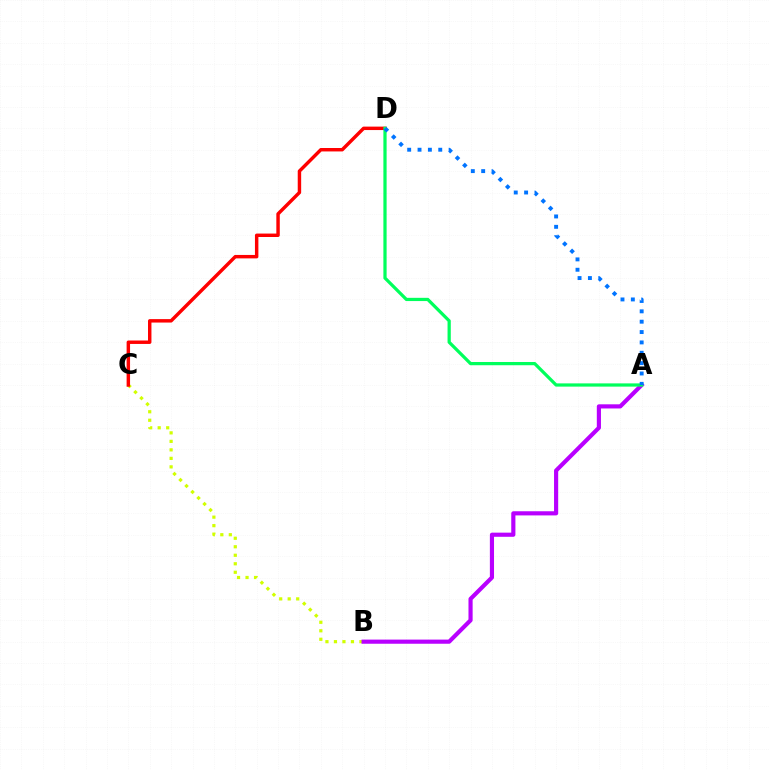{('B', 'C'): [{'color': '#d1ff00', 'line_style': 'dotted', 'thickness': 2.31}], ('A', 'B'): [{'color': '#b900ff', 'line_style': 'solid', 'thickness': 2.99}], ('C', 'D'): [{'color': '#ff0000', 'line_style': 'solid', 'thickness': 2.48}], ('A', 'D'): [{'color': '#00ff5c', 'line_style': 'solid', 'thickness': 2.33}, {'color': '#0074ff', 'line_style': 'dotted', 'thickness': 2.81}]}